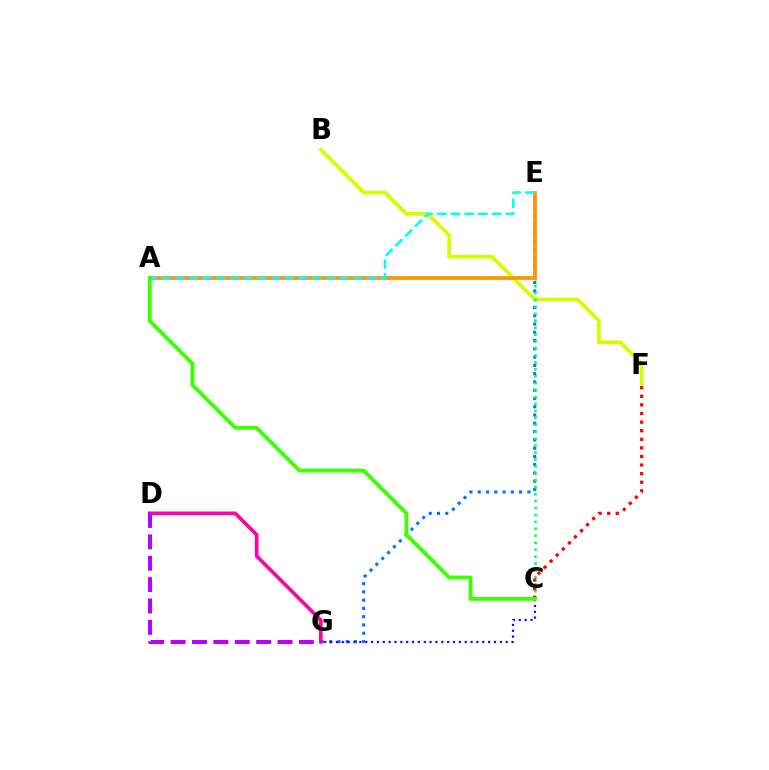{('E', 'G'): [{'color': '#0074ff', 'line_style': 'dotted', 'thickness': 2.25}], ('B', 'F'): [{'color': '#d1ff00', 'line_style': 'solid', 'thickness': 2.69}], ('C', 'E'): [{'color': '#00ff5c', 'line_style': 'dotted', 'thickness': 1.88}], ('C', 'G'): [{'color': '#2500ff', 'line_style': 'dotted', 'thickness': 1.59}], ('D', 'G'): [{'color': '#ff00ac', 'line_style': 'solid', 'thickness': 2.64}, {'color': '#b900ff', 'line_style': 'dashed', 'thickness': 2.9}], ('A', 'E'): [{'color': '#ff9400', 'line_style': 'solid', 'thickness': 2.69}, {'color': '#00fff6', 'line_style': 'dashed', 'thickness': 1.86}], ('C', 'F'): [{'color': '#ff0000', 'line_style': 'dotted', 'thickness': 2.33}], ('A', 'C'): [{'color': '#3dff00', 'line_style': 'solid', 'thickness': 2.76}]}